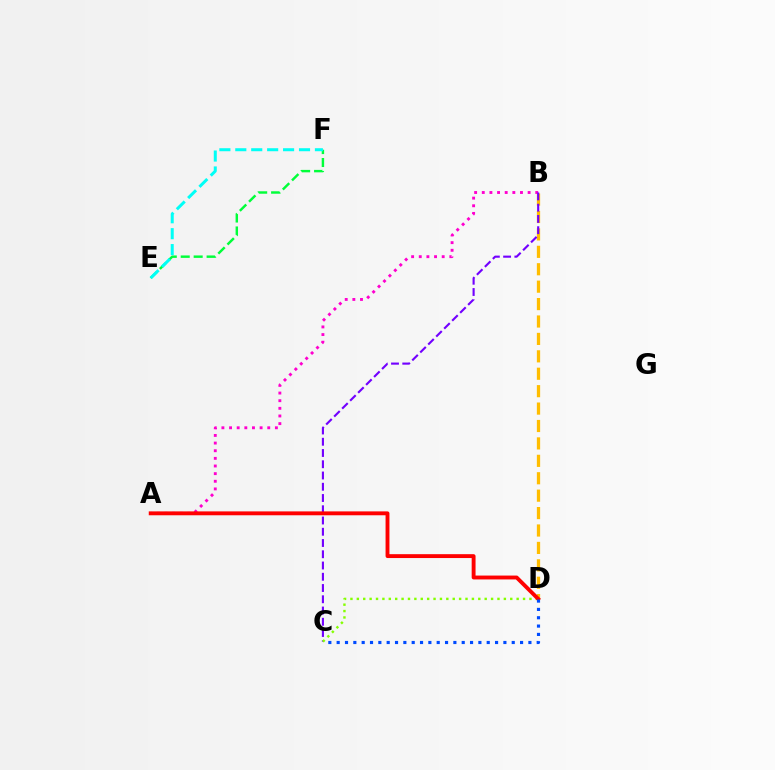{('A', 'B'): [{'color': '#ff00cf', 'line_style': 'dotted', 'thickness': 2.08}], ('B', 'D'): [{'color': '#ffbd00', 'line_style': 'dashed', 'thickness': 2.37}], ('B', 'C'): [{'color': '#7200ff', 'line_style': 'dashed', 'thickness': 1.53}], ('E', 'F'): [{'color': '#00ff39', 'line_style': 'dashed', 'thickness': 1.76}, {'color': '#00fff6', 'line_style': 'dashed', 'thickness': 2.16}], ('C', 'D'): [{'color': '#84ff00', 'line_style': 'dotted', 'thickness': 1.74}, {'color': '#004bff', 'line_style': 'dotted', 'thickness': 2.26}], ('A', 'D'): [{'color': '#ff0000', 'line_style': 'solid', 'thickness': 2.79}]}